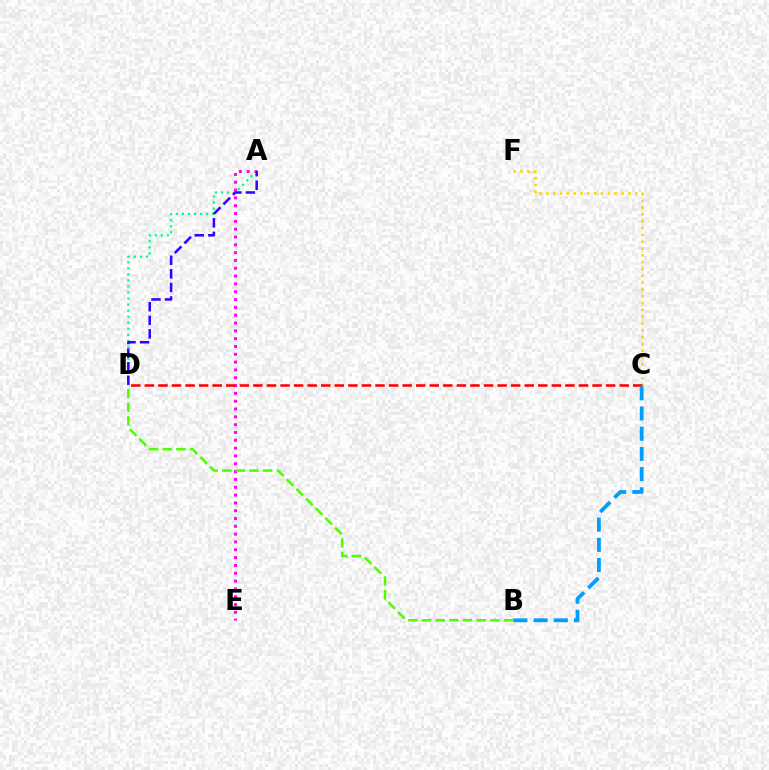{('A', 'E'): [{'color': '#ff00ed', 'line_style': 'dotted', 'thickness': 2.12}], ('C', 'F'): [{'color': '#ffd500', 'line_style': 'dotted', 'thickness': 1.85}], ('B', 'D'): [{'color': '#4fff00', 'line_style': 'dashed', 'thickness': 1.86}], ('A', 'D'): [{'color': '#00ff86', 'line_style': 'dotted', 'thickness': 1.64}, {'color': '#3700ff', 'line_style': 'dashed', 'thickness': 1.84}], ('C', 'D'): [{'color': '#ff0000', 'line_style': 'dashed', 'thickness': 1.84}], ('B', 'C'): [{'color': '#009eff', 'line_style': 'dashed', 'thickness': 2.74}]}